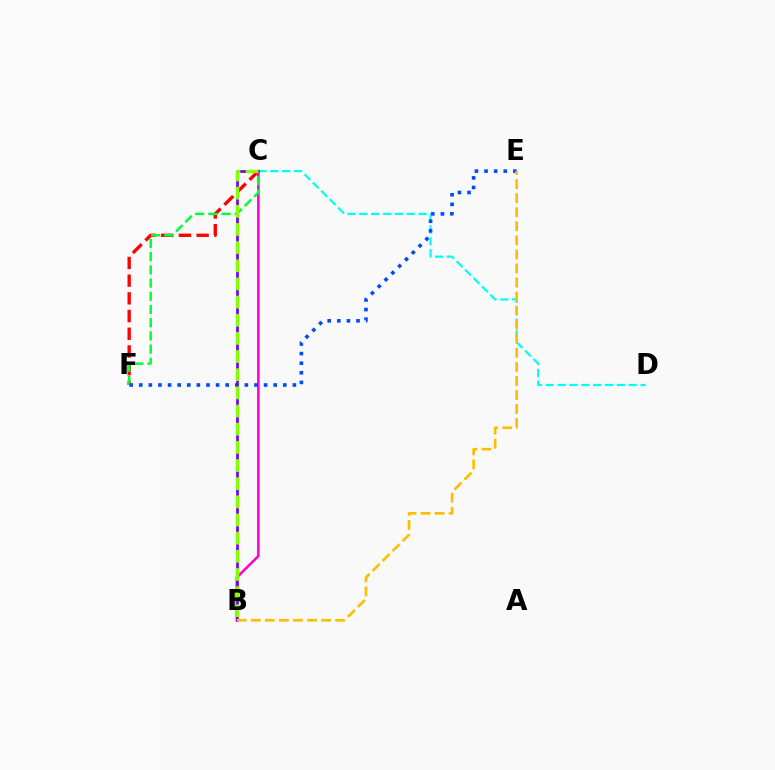{('C', 'F'): [{'color': '#ff0000', 'line_style': 'dashed', 'thickness': 2.41}, {'color': '#00ff39', 'line_style': 'dashed', 'thickness': 1.79}], ('B', 'C'): [{'color': '#ff00cf', 'line_style': 'solid', 'thickness': 1.84}, {'color': '#7200ff', 'line_style': 'solid', 'thickness': 1.95}, {'color': '#84ff00', 'line_style': 'dashed', 'thickness': 2.47}], ('C', 'D'): [{'color': '#00fff6', 'line_style': 'dashed', 'thickness': 1.61}], ('E', 'F'): [{'color': '#004bff', 'line_style': 'dotted', 'thickness': 2.61}], ('B', 'E'): [{'color': '#ffbd00', 'line_style': 'dashed', 'thickness': 1.91}]}